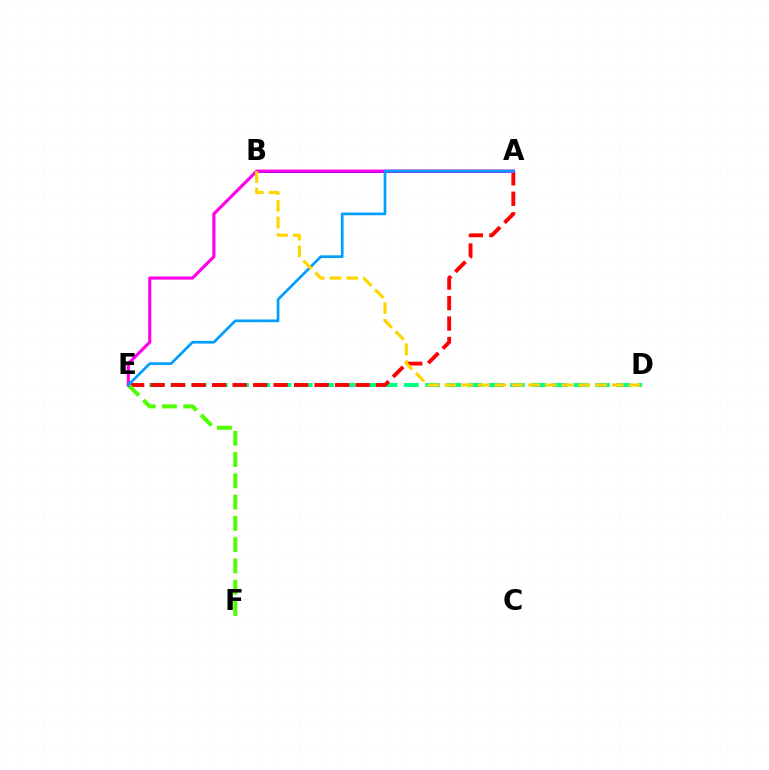{('D', 'E'): [{'color': '#00ff86', 'line_style': 'dashed', 'thickness': 2.88}], ('A', 'B'): [{'color': '#3700ff', 'line_style': 'solid', 'thickness': 2.11}], ('A', 'E'): [{'color': '#ff0000', 'line_style': 'dashed', 'thickness': 2.78}, {'color': '#ff00ed', 'line_style': 'solid', 'thickness': 2.26}, {'color': '#009eff', 'line_style': 'solid', 'thickness': 1.95}], ('E', 'F'): [{'color': '#4fff00', 'line_style': 'dashed', 'thickness': 2.89}], ('B', 'D'): [{'color': '#ffd500', 'line_style': 'dashed', 'thickness': 2.27}]}